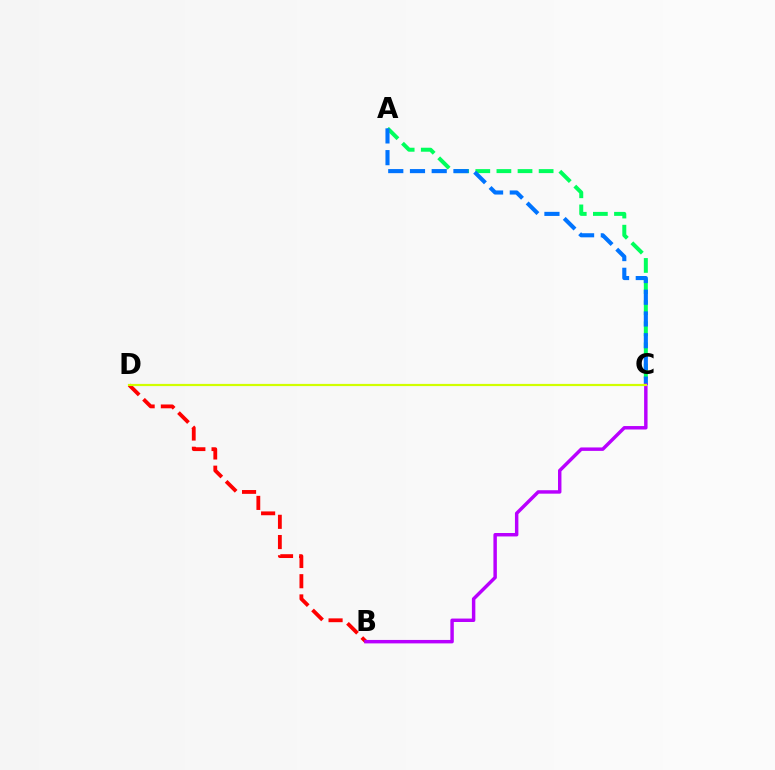{('A', 'C'): [{'color': '#00ff5c', 'line_style': 'dashed', 'thickness': 2.87}, {'color': '#0074ff', 'line_style': 'dashed', 'thickness': 2.95}], ('B', 'D'): [{'color': '#ff0000', 'line_style': 'dashed', 'thickness': 2.75}], ('B', 'C'): [{'color': '#b900ff', 'line_style': 'solid', 'thickness': 2.48}], ('C', 'D'): [{'color': '#d1ff00', 'line_style': 'solid', 'thickness': 1.58}]}